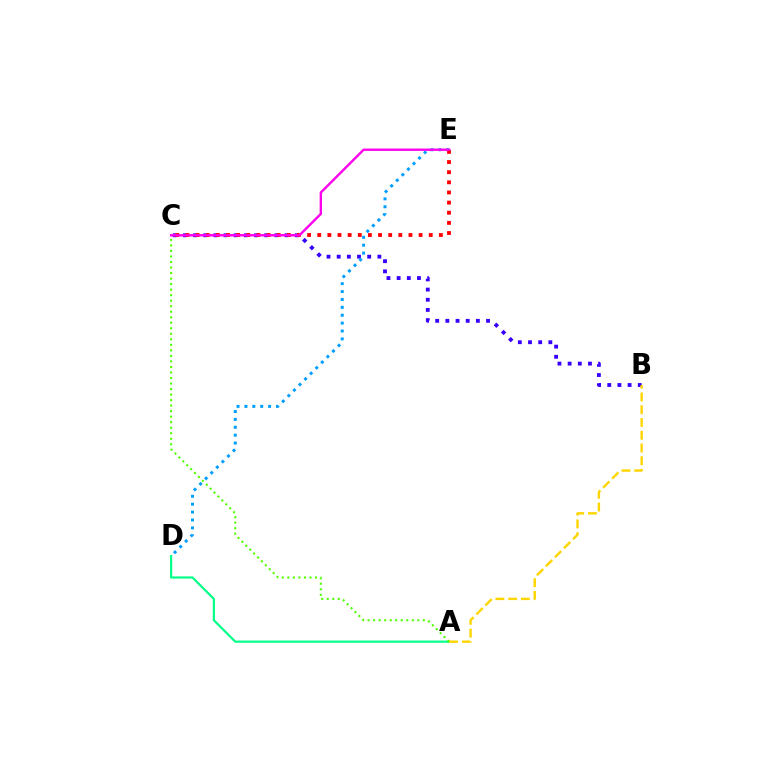{('B', 'C'): [{'color': '#3700ff', 'line_style': 'dotted', 'thickness': 2.76}], ('A', 'D'): [{'color': '#00ff86', 'line_style': 'solid', 'thickness': 1.56}], ('A', 'C'): [{'color': '#4fff00', 'line_style': 'dotted', 'thickness': 1.5}], ('A', 'B'): [{'color': '#ffd500', 'line_style': 'dashed', 'thickness': 1.73}], ('D', 'E'): [{'color': '#009eff', 'line_style': 'dotted', 'thickness': 2.14}], ('C', 'E'): [{'color': '#ff0000', 'line_style': 'dotted', 'thickness': 2.75}, {'color': '#ff00ed', 'line_style': 'solid', 'thickness': 1.72}]}